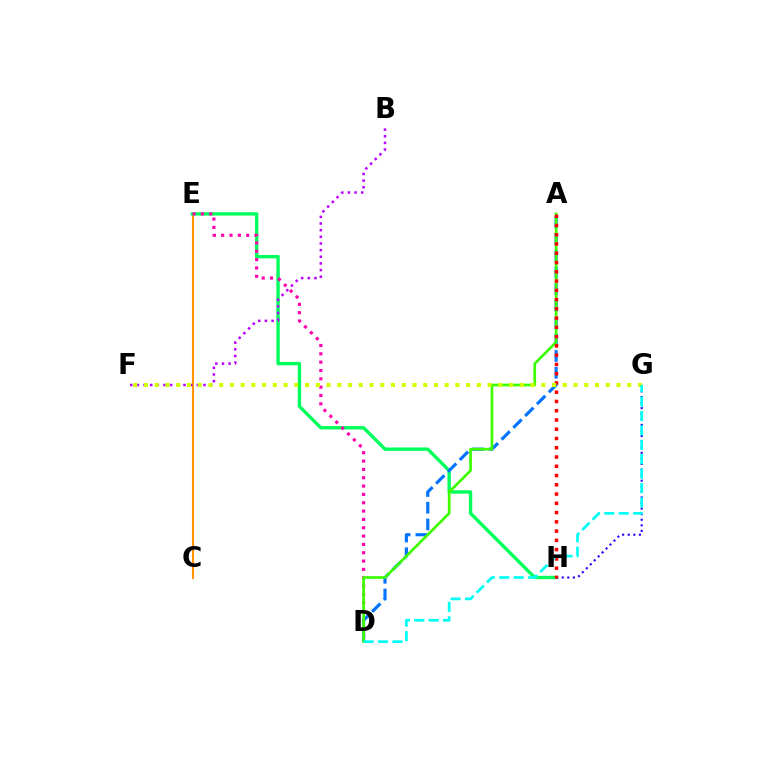{('C', 'E'): [{'color': '#ff9400', 'line_style': 'solid', 'thickness': 1.51}], ('E', 'H'): [{'color': '#00ff5c', 'line_style': 'solid', 'thickness': 2.43}], ('D', 'E'): [{'color': '#ff00ac', 'line_style': 'dotted', 'thickness': 2.26}], ('G', 'H'): [{'color': '#2500ff', 'line_style': 'dotted', 'thickness': 1.52}], ('A', 'D'): [{'color': '#0074ff', 'line_style': 'dashed', 'thickness': 2.27}, {'color': '#3dff00', 'line_style': 'solid', 'thickness': 1.95}], ('A', 'H'): [{'color': '#ff0000', 'line_style': 'dotted', 'thickness': 2.52}], ('B', 'F'): [{'color': '#b900ff', 'line_style': 'dotted', 'thickness': 1.81}], ('F', 'G'): [{'color': '#d1ff00', 'line_style': 'dotted', 'thickness': 2.92}], ('D', 'G'): [{'color': '#00fff6', 'line_style': 'dashed', 'thickness': 1.96}]}